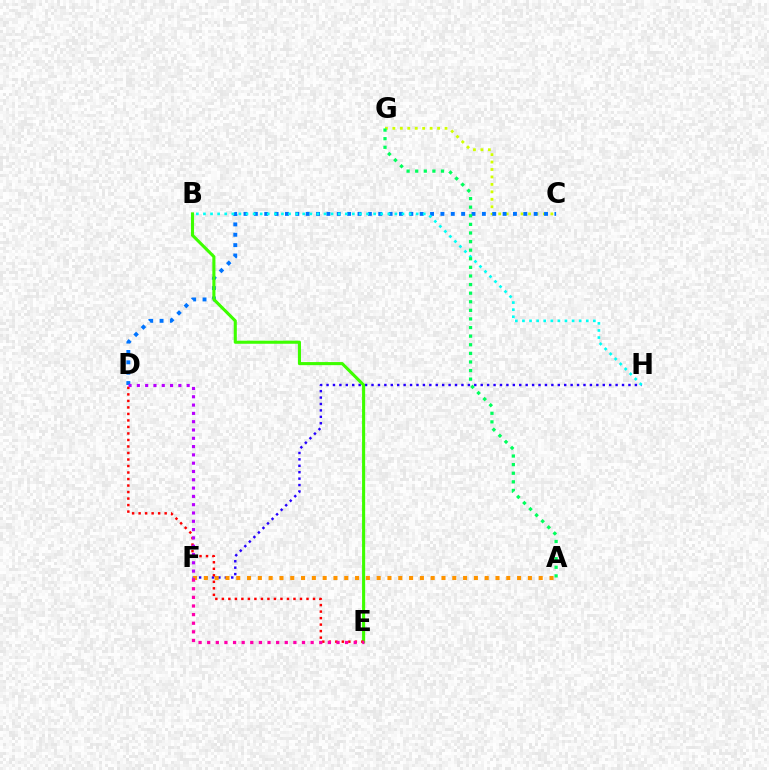{('C', 'G'): [{'color': '#d1ff00', 'line_style': 'dotted', 'thickness': 2.03}], ('C', 'D'): [{'color': '#0074ff', 'line_style': 'dotted', 'thickness': 2.82}], ('F', 'H'): [{'color': '#2500ff', 'line_style': 'dotted', 'thickness': 1.75}], ('B', 'H'): [{'color': '#00fff6', 'line_style': 'dotted', 'thickness': 1.93}], ('A', 'F'): [{'color': '#ff9400', 'line_style': 'dotted', 'thickness': 2.93}], ('A', 'G'): [{'color': '#00ff5c', 'line_style': 'dotted', 'thickness': 2.34}], ('B', 'E'): [{'color': '#3dff00', 'line_style': 'solid', 'thickness': 2.22}], ('D', 'E'): [{'color': '#ff0000', 'line_style': 'dotted', 'thickness': 1.77}], ('E', 'F'): [{'color': '#ff00ac', 'line_style': 'dotted', 'thickness': 2.34}], ('D', 'F'): [{'color': '#b900ff', 'line_style': 'dotted', 'thickness': 2.26}]}